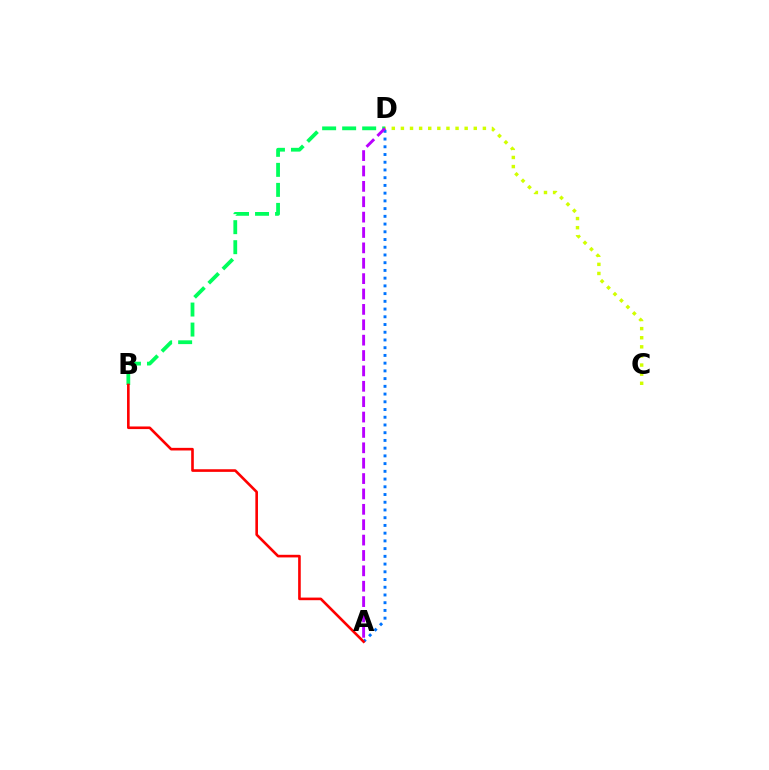{('B', 'D'): [{'color': '#00ff5c', 'line_style': 'dashed', 'thickness': 2.72}], ('A', 'D'): [{'color': '#0074ff', 'line_style': 'dotted', 'thickness': 2.1}, {'color': '#b900ff', 'line_style': 'dashed', 'thickness': 2.09}], ('C', 'D'): [{'color': '#d1ff00', 'line_style': 'dotted', 'thickness': 2.48}], ('A', 'B'): [{'color': '#ff0000', 'line_style': 'solid', 'thickness': 1.89}]}